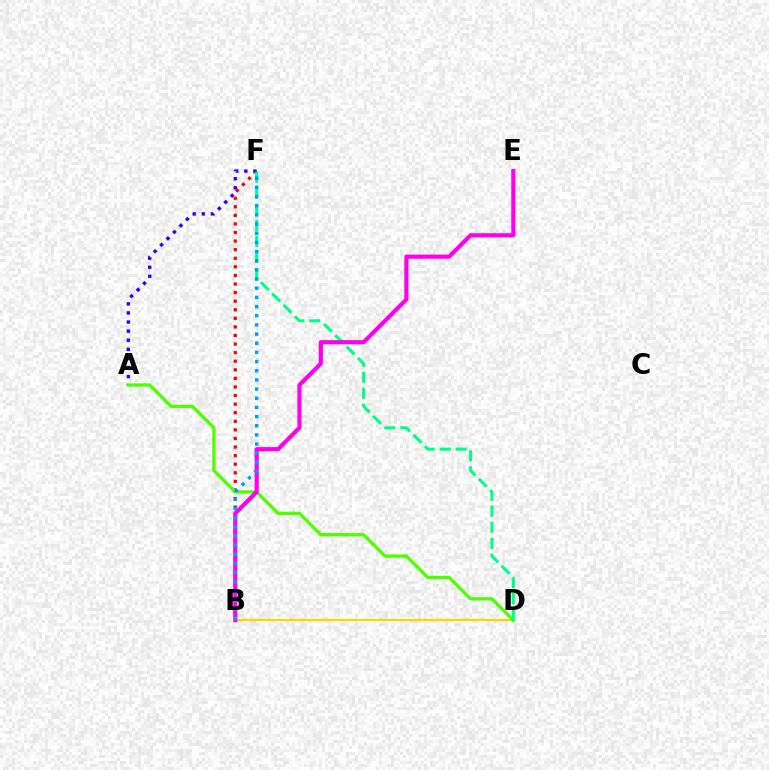{('B', 'D'): [{'color': '#ffd500', 'line_style': 'solid', 'thickness': 1.62}], ('B', 'F'): [{'color': '#ff0000', 'line_style': 'dotted', 'thickness': 2.33}, {'color': '#009eff', 'line_style': 'dotted', 'thickness': 2.49}], ('A', 'F'): [{'color': '#3700ff', 'line_style': 'dotted', 'thickness': 2.47}], ('A', 'D'): [{'color': '#4fff00', 'line_style': 'solid', 'thickness': 2.37}], ('D', 'F'): [{'color': '#00ff86', 'line_style': 'dashed', 'thickness': 2.18}], ('B', 'E'): [{'color': '#ff00ed', 'line_style': 'solid', 'thickness': 2.98}]}